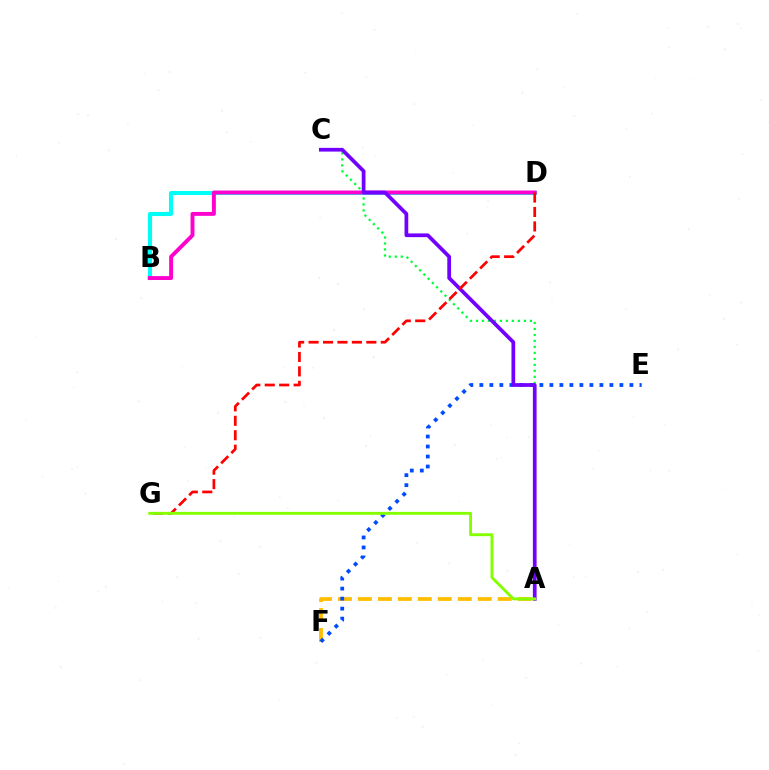{('B', 'D'): [{'color': '#00fff6', 'line_style': 'solid', 'thickness': 2.95}, {'color': '#ff00cf', 'line_style': 'solid', 'thickness': 2.81}], ('A', 'F'): [{'color': '#ffbd00', 'line_style': 'dashed', 'thickness': 2.71}], ('E', 'F'): [{'color': '#004bff', 'line_style': 'dotted', 'thickness': 2.72}], ('A', 'C'): [{'color': '#00ff39', 'line_style': 'dotted', 'thickness': 1.63}, {'color': '#7200ff', 'line_style': 'solid', 'thickness': 2.69}], ('D', 'G'): [{'color': '#ff0000', 'line_style': 'dashed', 'thickness': 1.96}], ('A', 'G'): [{'color': '#84ff00', 'line_style': 'solid', 'thickness': 2.07}]}